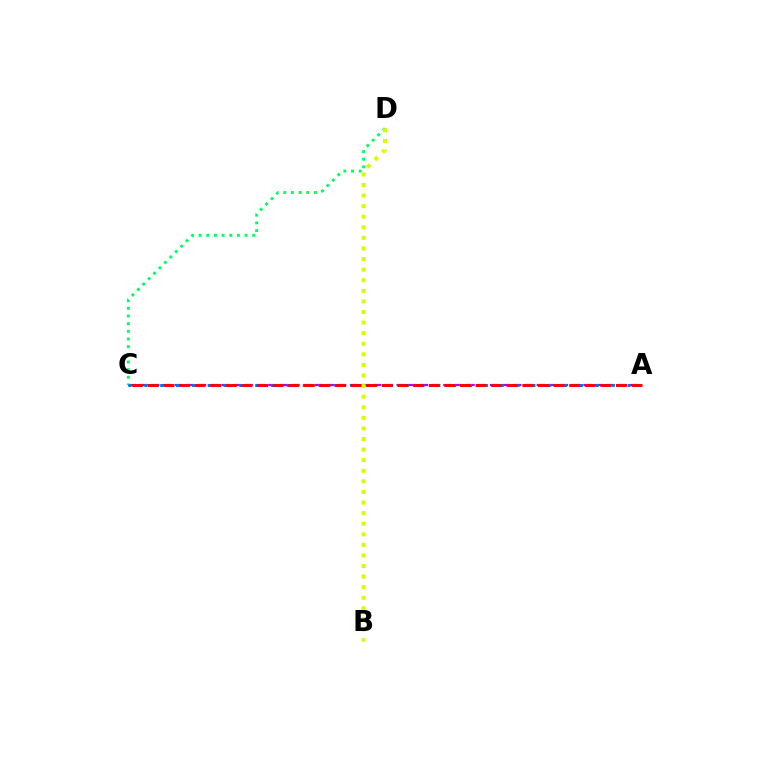{('A', 'C'): [{'color': '#b900ff', 'line_style': 'dashed', 'thickness': 1.59}, {'color': '#0074ff', 'line_style': 'dotted', 'thickness': 2.15}, {'color': '#ff0000', 'line_style': 'dashed', 'thickness': 2.12}], ('C', 'D'): [{'color': '#00ff5c', 'line_style': 'dotted', 'thickness': 2.08}], ('B', 'D'): [{'color': '#d1ff00', 'line_style': 'dotted', 'thickness': 2.88}]}